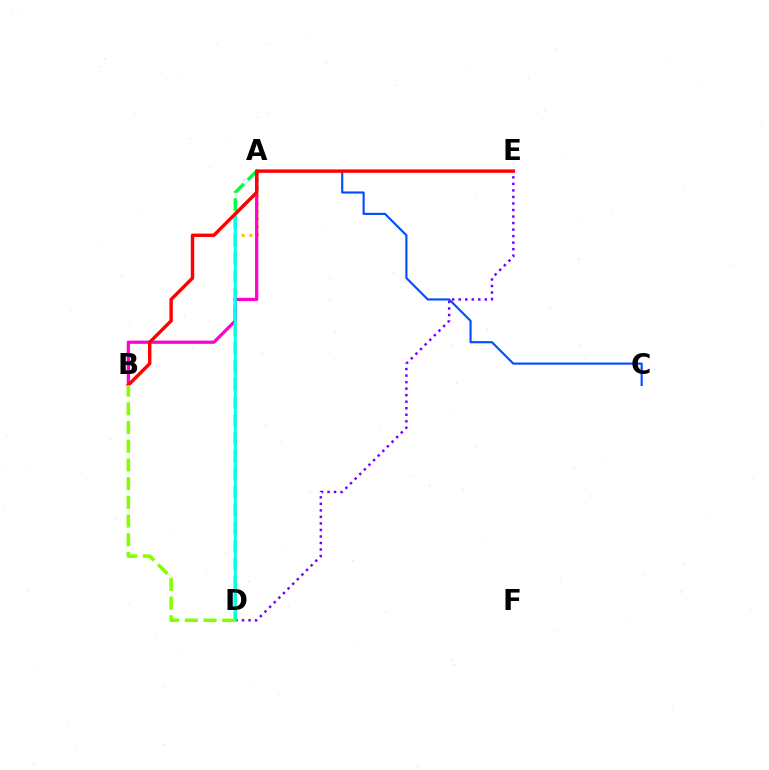{('A', 'D'): [{'color': '#00ff39', 'line_style': 'dashed', 'thickness': 2.44}, {'color': '#ffbd00', 'line_style': 'dotted', 'thickness': 2.09}, {'color': '#00fff6', 'line_style': 'solid', 'thickness': 2.13}], ('D', 'E'): [{'color': '#7200ff', 'line_style': 'dotted', 'thickness': 1.77}], ('A', 'B'): [{'color': '#ff00cf', 'line_style': 'solid', 'thickness': 2.33}], ('A', 'C'): [{'color': '#004bff', 'line_style': 'solid', 'thickness': 1.53}], ('B', 'E'): [{'color': '#ff0000', 'line_style': 'solid', 'thickness': 2.44}], ('B', 'D'): [{'color': '#84ff00', 'line_style': 'dashed', 'thickness': 2.54}]}